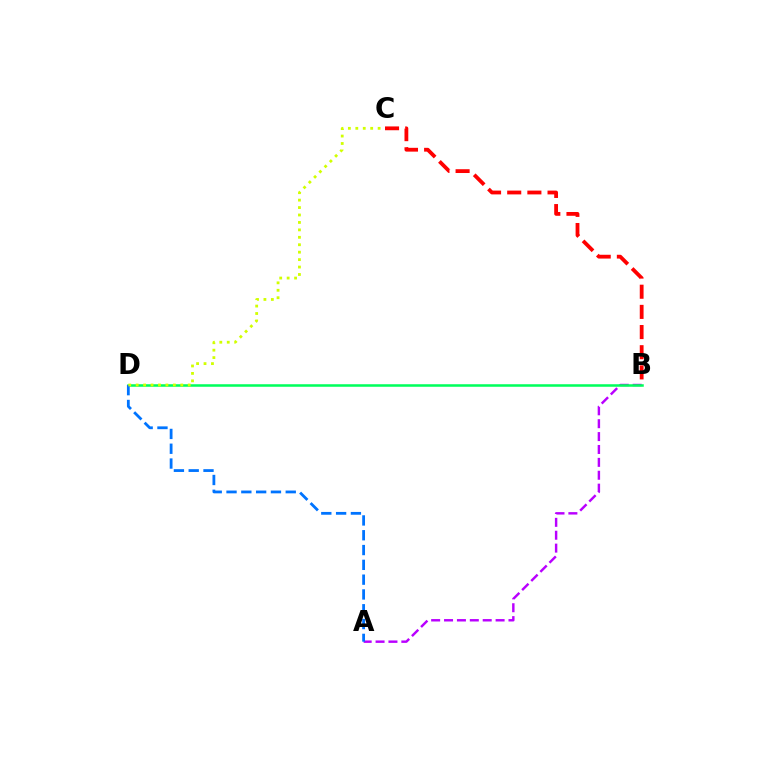{('A', 'B'): [{'color': '#b900ff', 'line_style': 'dashed', 'thickness': 1.75}], ('B', 'D'): [{'color': '#00ff5c', 'line_style': 'solid', 'thickness': 1.82}], ('A', 'D'): [{'color': '#0074ff', 'line_style': 'dashed', 'thickness': 2.01}], ('C', 'D'): [{'color': '#d1ff00', 'line_style': 'dotted', 'thickness': 2.02}], ('B', 'C'): [{'color': '#ff0000', 'line_style': 'dashed', 'thickness': 2.74}]}